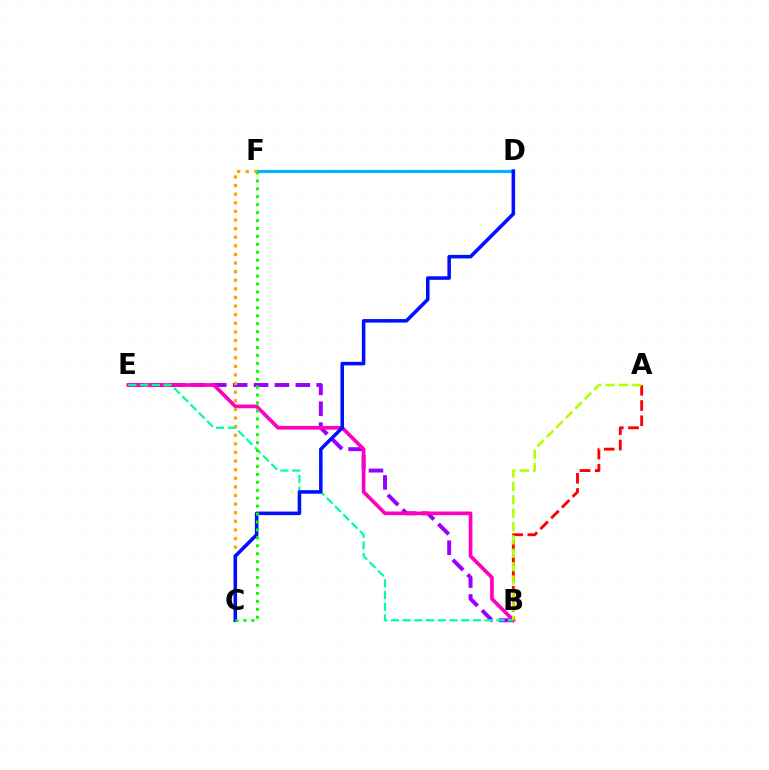{('B', 'E'): [{'color': '#9b00ff', 'line_style': 'dashed', 'thickness': 2.84}, {'color': '#ff00bd', 'line_style': 'solid', 'thickness': 2.64}, {'color': '#00ff9d', 'line_style': 'dashed', 'thickness': 1.59}], ('D', 'F'): [{'color': '#00b5ff', 'line_style': 'solid', 'thickness': 2.27}], ('C', 'F'): [{'color': '#ffa500', 'line_style': 'dotted', 'thickness': 2.34}, {'color': '#08ff00', 'line_style': 'dotted', 'thickness': 2.16}], ('A', 'B'): [{'color': '#ff0000', 'line_style': 'dashed', 'thickness': 2.07}, {'color': '#b3ff00', 'line_style': 'dashed', 'thickness': 1.82}], ('C', 'D'): [{'color': '#0010ff', 'line_style': 'solid', 'thickness': 2.55}]}